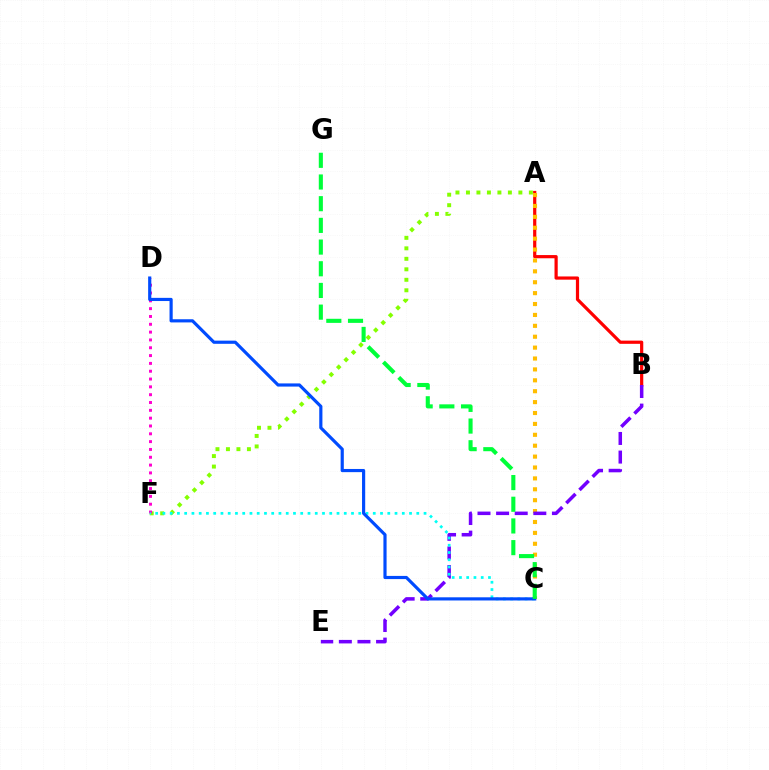{('A', 'F'): [{'color': '#84ff00', 'line_style': 'dotted', 'thickness': 2.85}], ('A', 'B'): [{'color': '#ff0000', 'line_style': 'solid', 'thickness': 2.31}], ('A', 'C'): [{'color': '#ffbd00', 'line_style': 'dotted', 'thickness': 2.96}], ('D', 'F'): [{'color': '#ff00cf', 'line_style': 'dotted', 'thickness': 2.13}], ('B', 'E'): [{'color': '#7200ff', 'line_style': 'dashed', 'thickness': 2.53}], ('C', 'F'): [{'color': '#00fff6', 'line_style': 'dotted', 'thickness': 1.97}], ('C', 'D'): [{'color': '#004bff', 'line_style': 'solid', 'thickness': 2.28}], ('C', 'G'): [{'color': '#00ff39', 'line_style': 'dashed', 'thickness': 2.95}]}